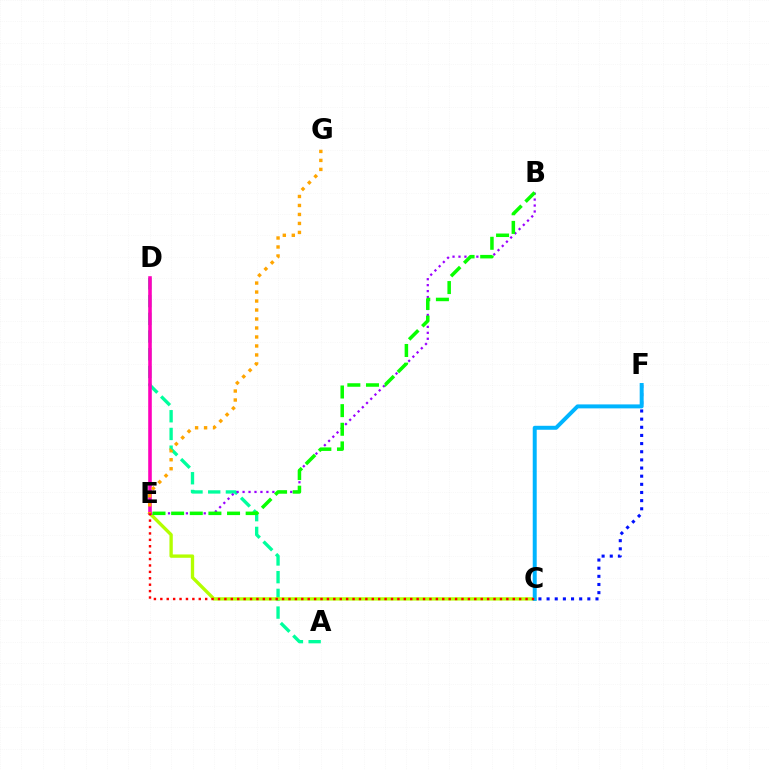{('A', 'D'): [{'color': '#00ff9d', 'line_style': 'dashed', 'thickness': 2.41}], ('C', 'F'): [{'color': '#0010ff', 'line_style': 'dotted', 'thickness': 2.21}, {'color': '#00b5ff', 'line_style': 'solid', 'thickness': 2.86}], ('C', 'E'): [{'color': '#b3ff00', 'line_style': 'solid', 'thickness': 2.4}, {'color': '#ff0000', 'line_style': 'dotted', 'thickness': 1.74}], ('B', 'E'): [{'color': '#9b00ff', 'line_style': 'dotted', 'thickness': 1.62}, {'color': '#08ff00', 'line_style': 'dashed', 'thickness': 2.53}], ('D', 'E'): [{'color': '#ff00bd', 'line_style': 'solid', 'thickness': 2.58}], ('E', 'G'): [{'color': '#ffa500', 'line_style': 'dotted', 'thickness': 2.44}]}